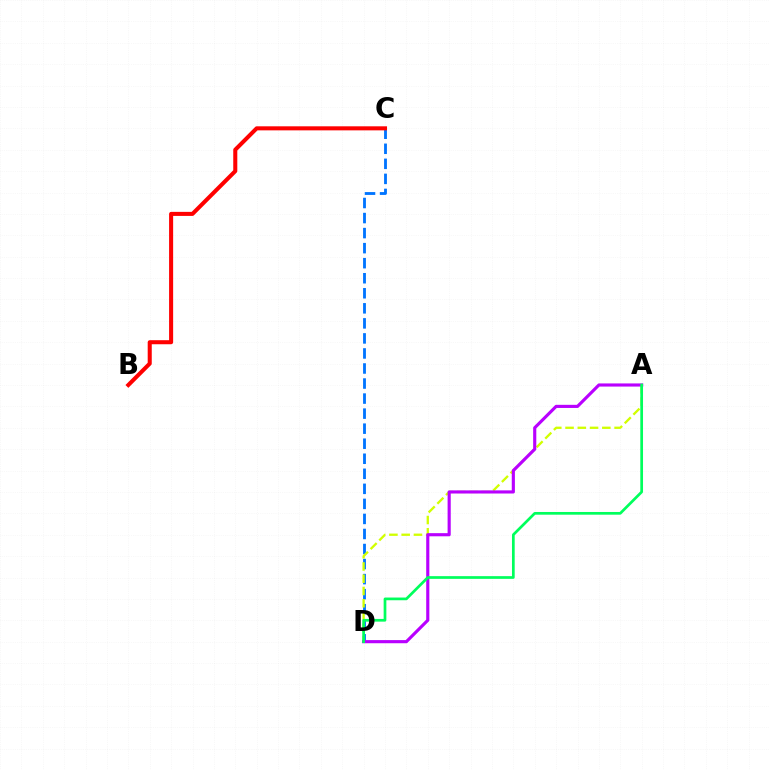{('C', 'D'): [{'color': '#0074ff', 'line_style': 'dashed', 'thickness': 2.04}], ('A', 'D'): [{'color': '#d1ff00', 'line_style': 'dashed', 'thickness': 1.67}, {'color': '#b900ff', 'line_style': 'solid', 'thickness': 2.26}, {'color': '#00ff5c', 'line_style': 'solid', 'thickness': 1.95}], ('B', 'C'): [{'color': '#ff0000', 'line_style': 'solid', 'thickness': 2.92}]}